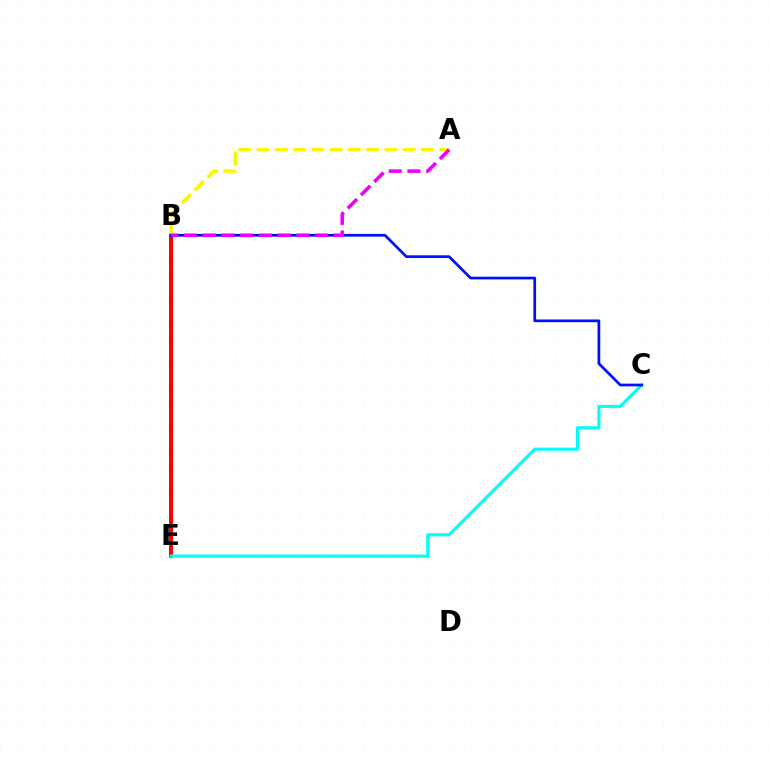{('B', 'E'): [{'color': '#08ff00', 'line_style': 'solid', 'thickness': 2.22}, {'color': '#ff0000', 'line_style': 'solid', 'thickness': 2.85}], ('A', 'B'): [{'color': '#fcf500', 'line_style': 'dashed', 'thickness': 2.48}, {'color': '#ee00ff', 'line_style': 'dashed', 'thickness': 2.55}], ('C', 'E'): [{'color': '#00fff6', 'line_style': 'solid', 'thickness': 2.25}], ('B', 'C'): [{'color': '#0010ff', 'line_style': 'solid', 'thickness': 1.96}]}